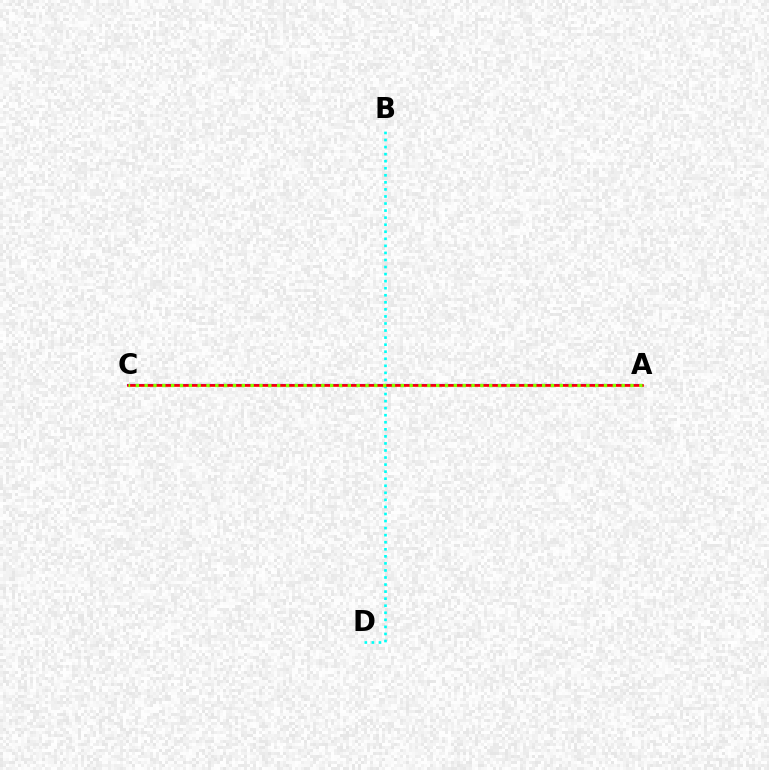{('B', 'D'): [{'color': '#00fff6', 'line_style': 'dotted', 'thickness': 1.92}], ('A', 'C'): [{'color': '#7200ff', 'line_style': 'solid', 'thickness': 1.52}, {'color': '#ff0000', 'line_style': 'solid', 'thickness': 1.89}, {'color': '#84ff00', 'line_style': 'dotted', 'thickness': 2.4}]}